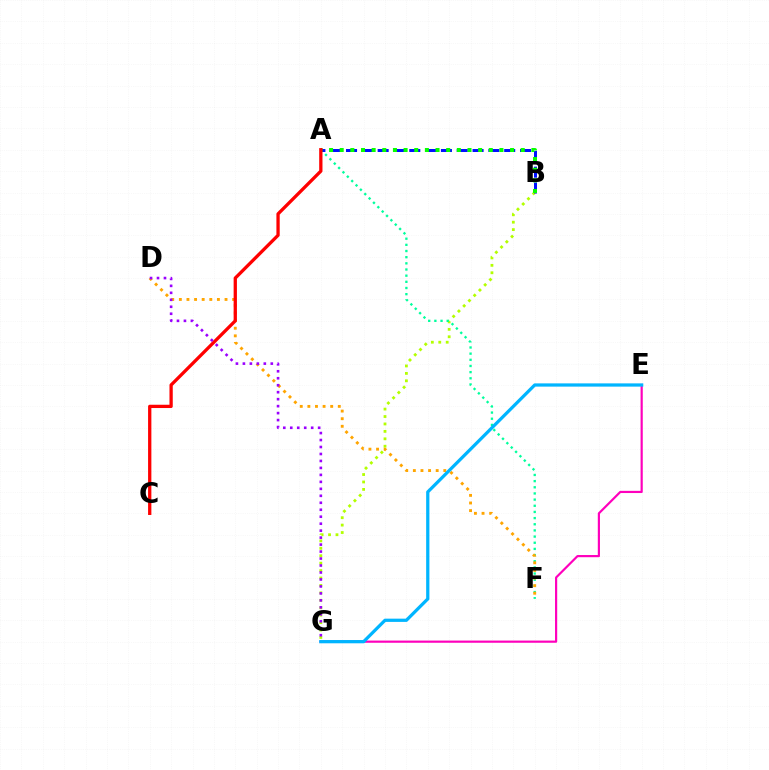{('B', 'G'): [{'color': '#b3ff00', 'line_style': 'dotted', 'thickness': 2.02}], ('A', 'F'): [{'color': '#00ff9d', 'line_style': 'dotted', 'thickness': 1.67}], ('A', 'B'): [{'color': '#0010ff', 'line_style': 'dashed', 'thickness': 2.15}, {'color': '#08ff00', 'line_style': 'dotted', 'thickness': 2.89}], ('E', 'G'): [{'color': '#ff00bd', 'line_style': 'solid', 'thickness': 1.57}, {'color': '#00b5ff', 'line_style': 'solid', 'thickness': 2.33}], ('D', 'F'): [{'color': '#ffa500', 'line_style': 'dotted', 'thickness': 2.07}], ('A', 'C'): [{'color': '#ff0000', 'line_style': 'solid', 'thickness': 2.37}], ('D', 'G'): [{'color': '#9b00ff', 'line_style': 'dotted', 'thickness': 1.89}]}